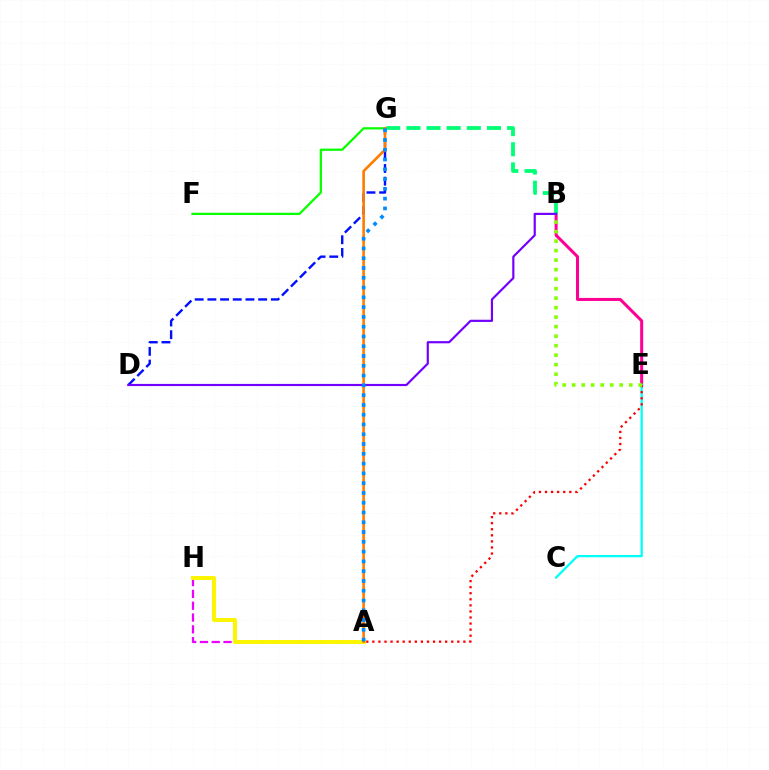{('B', 'E'): [{'color': '#ff0094', 'line_style': 'solid', 'thickness': 2.18}, {'color': '#84ff00', 'line_style': 'dotted', 'thickness': 2.58}], ('C', 'E'): [{'color': '#00fff6', 'line_style': 'solid', 'thickness': 1.65}], ('D', 'G'): [{'color': '#0010ff', 'line_style': 'dashed', 'thickness': 1.72}], ('A', 'H'): [{'color': '#ee00ff', 'line_style': 'dashed', 'thickness': 1.6}, {'color': '#fcf500', 'line_style': 'solid', 'thickness': 2.86}], ('A', 'E'): [{'color': '#ff0000', 'line_style': 'dotted', 'thickness': 1.65}], ('B', 'G'): [{'color': '#00ff74', 'line_style': 'dashed', 'thickness': 2.74}], ('F', 'G'): [{'color': '#08ff00', 'line_style': 'solid', 'thickness': 1.62}], ('B', 'D'): [{'color': '#7200ff', 'line_style': 'solid', 'thickness': 1.57}], ('A', 'G'): [{'color': '#ff7c00', 'line_style': 'solid', 'thickness': 1.89}, {'color': '#008cff', 'line_style': 'dotted', 'thickness': 2.66}]}